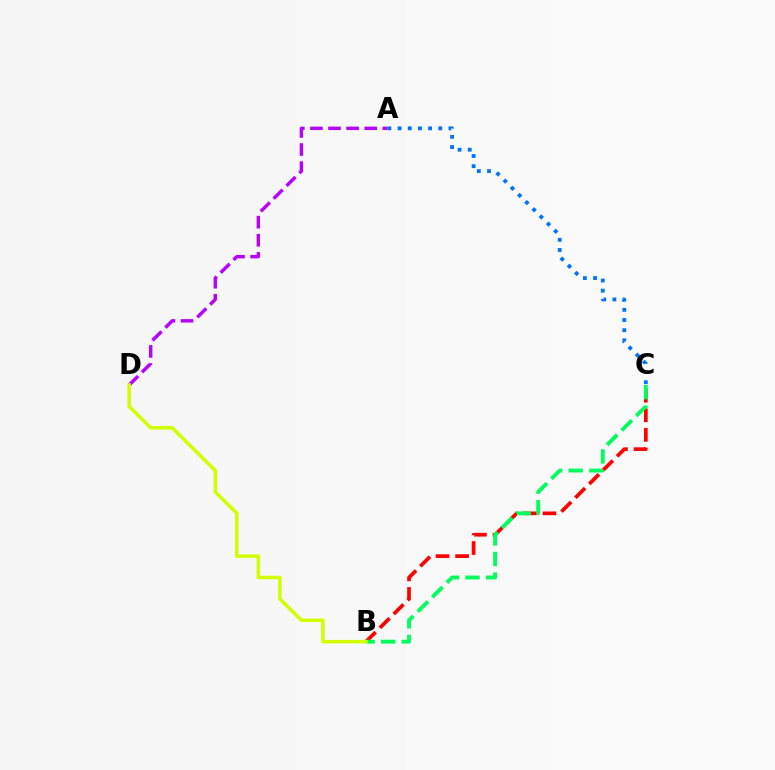{('A', 'D'): [{'color': '#b900ff', 'line_style': 'dashed', 'thickness': 2.46}], ('B', 'C'): [{'color': '#ff0000', 'line_style': 'dashed', 'thickness': 2.66}, {'color': '#00ff5c', 'line_style': 'dashed', 'thickness': 2.79}], ('A', 'C'): [{'color': '#0074ff', 'line_style': 'dotted', 'thickness': 2.76}], ('B', 'D'): [{'color': '#d1ff00', 'line_style': 'solid', 'thickness': 2.53}]}